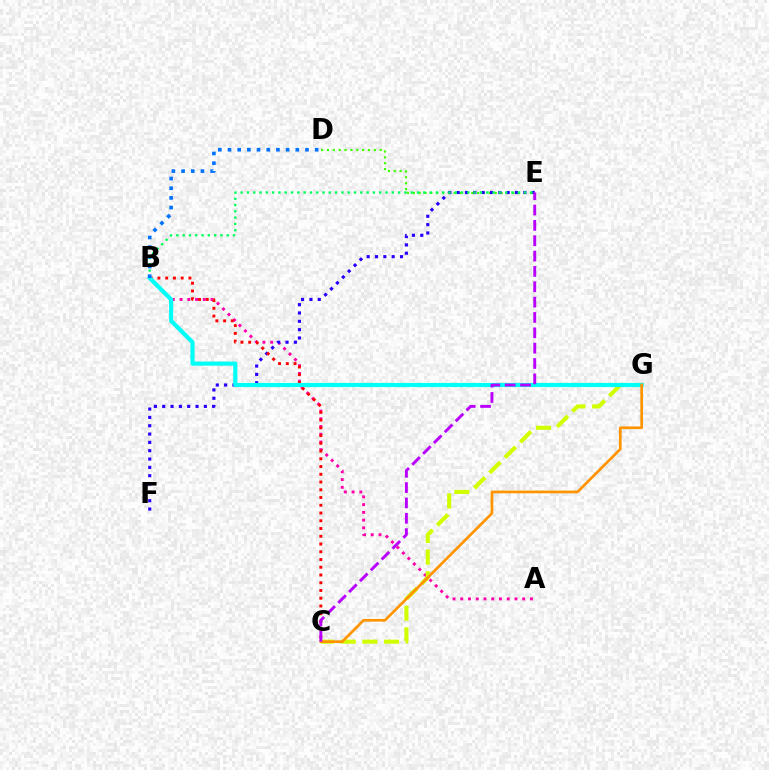{('D', 'E'): [{'color': '#3dff00', 'line_style': 'dotted', 'thickness': 1.59}], ('A', 'B'): [{'color': '#ff00ac', 'line_style': 'dotted', 'thickness': 2.1}], ('E', 'F'): [{'color': '#2500ff', 'line_style': 'dotted', 'thickness': 2.26}], ('B', 'C'): [{'color': '#ff0000', 'line_style': 'dotted', 'thickness': 2.1}], ('C', 'G'): [{'color': '#d1ff00', 'line_style': 'dashed', 'thickness': 2.94}, {'color': '#ff9400', 'line_style': 'solid', 'thickness': 1.93}], ('B', 'E'): [{'color': '#00ff5c', 'line_style': 'dotted', 'thickness': 1.71}], ('B', 'G'): [{'color': '#00fff6', 'line_style': 'solid', 'thickness': 2.99}], ('B', 'D'): [{'color': '#0074ff', 'line_style': 'dotted', 'thickness': 2.63}], ('C', 'E'): [{'color': '#b900ff', 'line_style': 'dashed', 'thickness': 2.08}]}